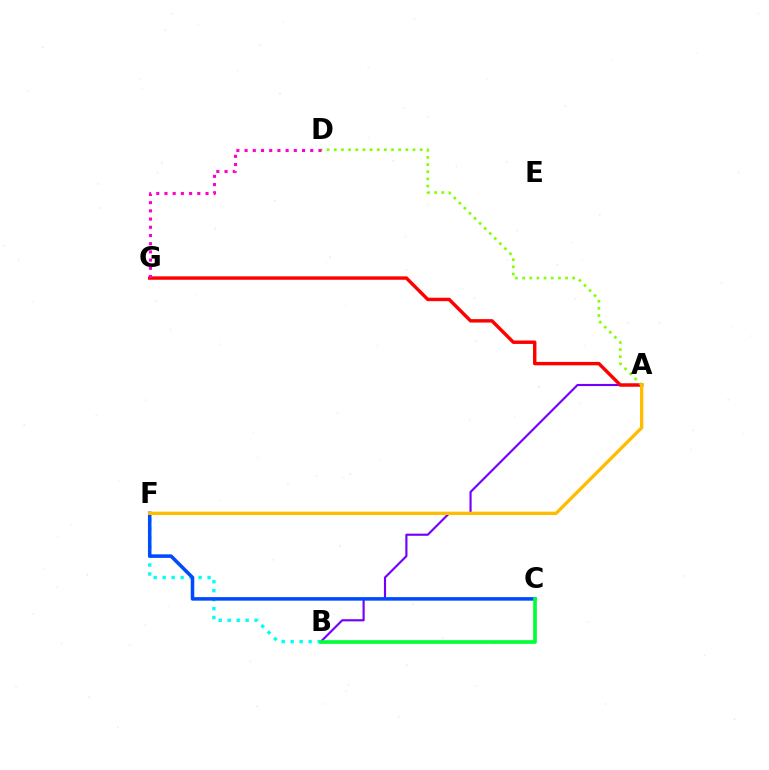{('A', 'B'): [{'color': '#7200ff', 'line_style': 'solid', 'thickness': 1.54}], ('A', 'G'): [{'color': '#ff0000', 'line_style': 'solid', 'thickness': 2.46}], ('B', 'F'): [{'color': '#00fff6', 'line_style': 'dotted', 'thickness': 2.44}], ('A', 'D'): [{'color': '#84ff00', 'line_style': 'dotted', 'thickness': 1.94}], ('C', 'F'): [{'color': '#004bff', 'line_style': 'solid', 'thickness': 2.55}], ('A', 'F'): [{'color': '#ffbd00', 'line_style': 'solid', 'thickness': 2.4}], ('B', 'C'): [{'color': '#00ff39', 'line_style': 'solid', 'thickness': 2.65}], ('D', 'G'): [{'color': '#ff00cf', 'line_style': 'dotted', 'thickness': 2.23}]}